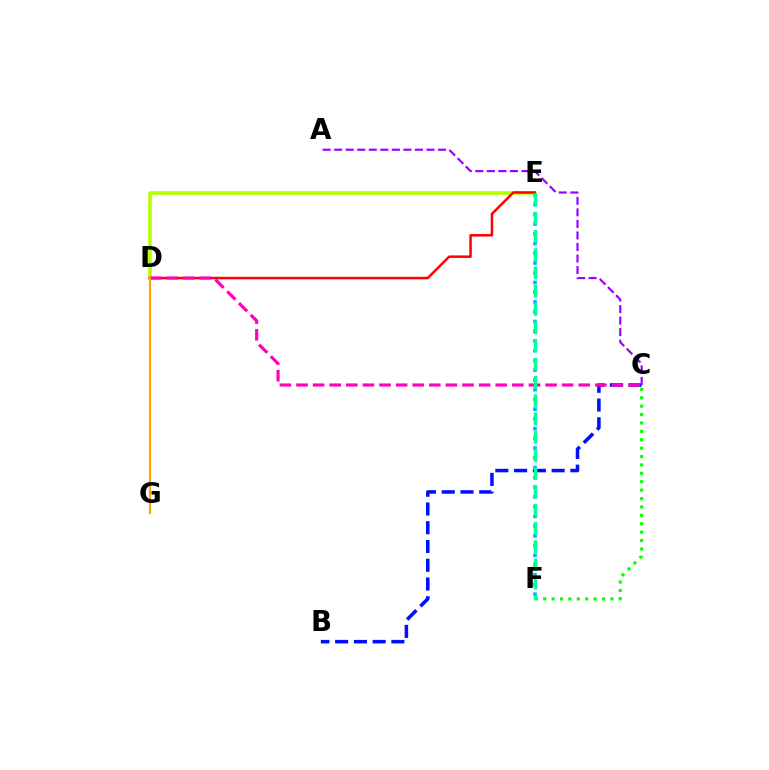{('D', 'E'): [{'color': '#b3ff00', 'line_style': 'solid', 'thickness': 2.61}, {'color': '#ff0000', 'line_style': 'solid', 'thickness': 1.8}], ('B', 'C'): [{'color': '#0010ff', 'line_style': 'dashed', 'thickness': 2.55}], ('A', 'C'): [{'color': '#9b00ff', 'line_style': 'dashed', 'thickness': 1.57}], ('C', 'D'): [{'color': '#ff00bd', 'line_style': 'dashed', 'thickness': 2.26}], ('D', 'G'): [{'color': '#ffa500', 'line_style': 'solid', 'thickness': 1.57}], ('E', 'F'): [{'color': '#00b5ff', 'line_style': 'dotted', 'thickness': 2.65}, {'color': '#00ff9d', 'line_style': 'dashed', 'thickness': 2.48}], ('C', 'F'): [{'color': '#08ff00', 'line_style': 'dotted', 'thickness': 2.28}]}